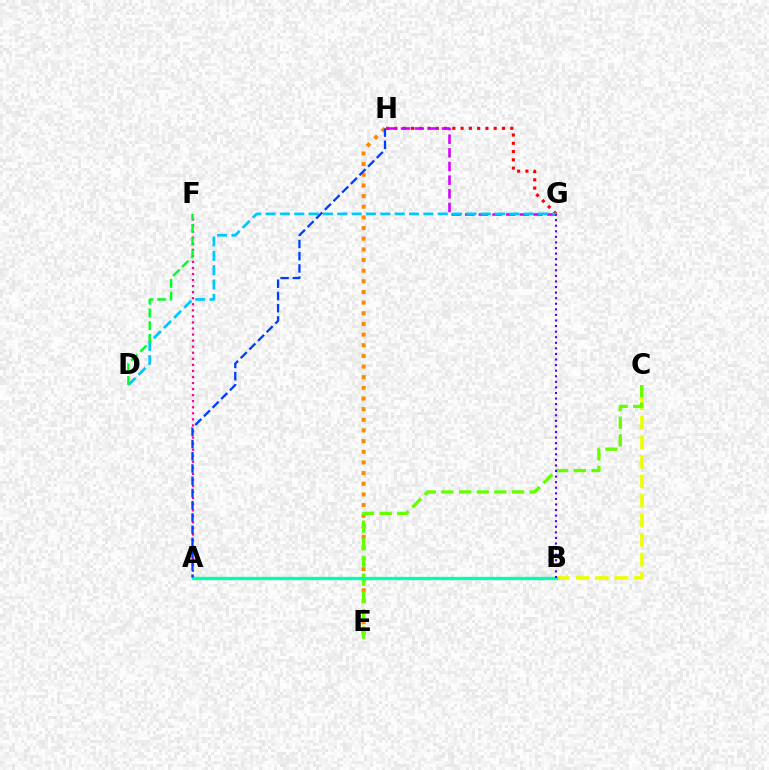{('G', 'H'): [{'color': '#ff0000', 'line_style': 'dotted', 'thickness': 2.25}, {'color': '#d600ff', 'line_style': 'dashed', 'thickness': 1.86}], ('B', 'C'): [{'color': '#eeff00', 'line_style': 'dashed', 'thickness': 2.65}], ('E', 'H'): [{'color': '#ff8800', 'line_style': 'dotted', 'thickness': 2.9}], ('C', 'E'): [{'color': '#66ff00', 'line_style': 'dashed', 'thickness': 2.4}], ('A', 'F'): [{'color': '#ff00a0', 'line_style': 'dotted', 'thickness': 1.65}], ('A', 'B'): [{'color': '#00ffaf', 'line_style': 'solid', 'thickness': 2.38}], ('D', 'G'): [{'color': '#00c7ff', 'line_style': 'dashed', 'thickness': 1.95}], ('A', 'H'): [{'color': '#003fff', 'line_style': 'dashed', 'thickness': 1.66}], ('D', 'F'): [{'color': '#00ff27', 'line_style': 'dashed', 'thickness': 1.73}], ('B', 'G'): [{'color': '#4f00ff', 'line_style': 'dotted', 'thickness': 1.51}]}